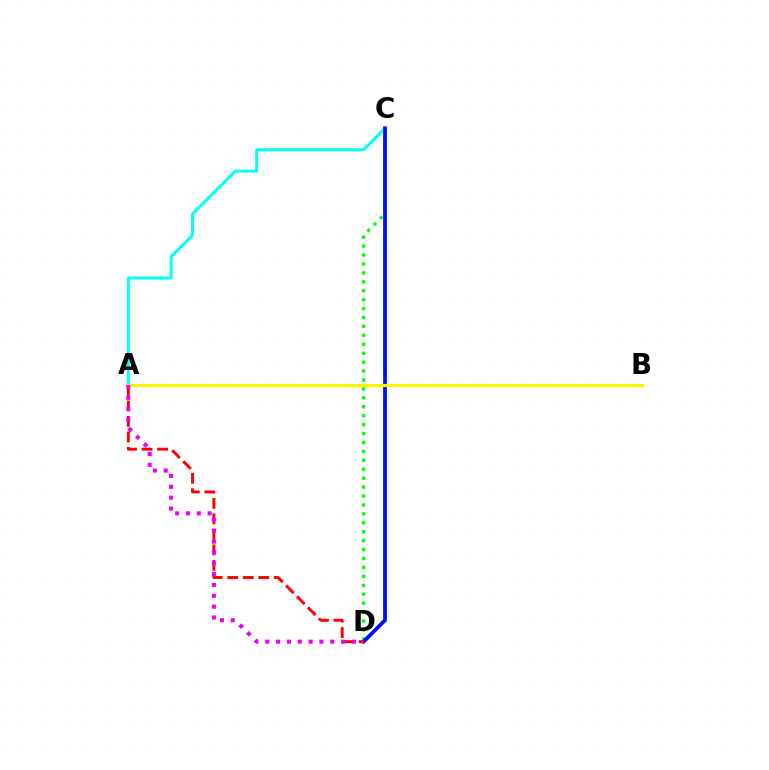{('A', 'C'): [{'color': '#00fff6', 'line_style': 'solid', 'thickness': 2.14}], ('C', 'D'): [{'color': '#08ff00', 'line_style': 'dotted', 'thickness': 2.43}, {'color': '#0010ff', 'line_style': 'solid', 'thickness': 2.74}], ('A', 'D'): [{'color': '#ff0000', 'line_style': 'dashed', 'thickness': 2.11}, {'color': '#ee00ff', 'line_style': 'dotted', 'thickness': 2.94}], ('A', 'B'): [{'color': '#fcf500', 'line_style': 'solid', 'thickness': 2.33}]}